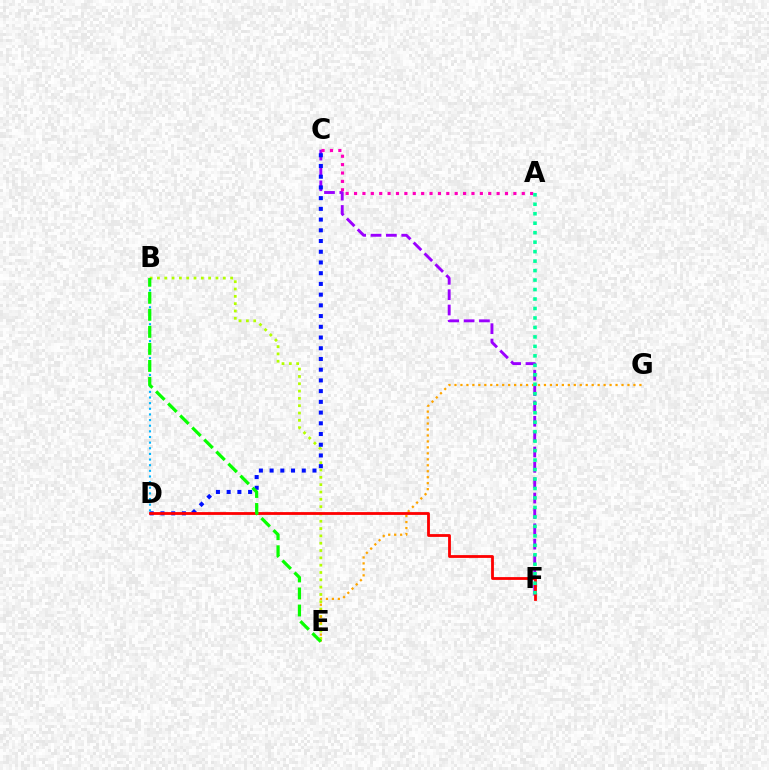{('B', 'E'): [{'color': '#b3ff00', 'line_style': 'dotted', 'thickness': 1.99}, {'color': '#08ff00', 'line_style': 'dashed', 'thickness': 2.31}], ('C', 'F'): [{'color': '#9b00ff', 'line_style': 'dashed', 'thickness': 2.09}], ('E', 'G'): [{'color': '#ffa500', 'line_style': 'dotted', 'thickness': 1.62}], ('C', 'D'): [{'color': '#0010ff', 'line_style': 'dotted', 'thickness': 2.91}], ('A', 'C'): [{'color': '#ff00bd', 'line_style': 'dotted', 'thickness': 2.28}], ('B', 'D'): [{'color': '#00b5ff', 'line_style': 'dotted', 'thickness': 1.53}], ('D', 'F'): [{'color': '#ff0000', 'line_style': 'solid', 'thickness': 2.02}], ('A', 'F'): [{'color': '#00ff9d', 'line_style': 'dotted', 'thickness': 2.57}]}